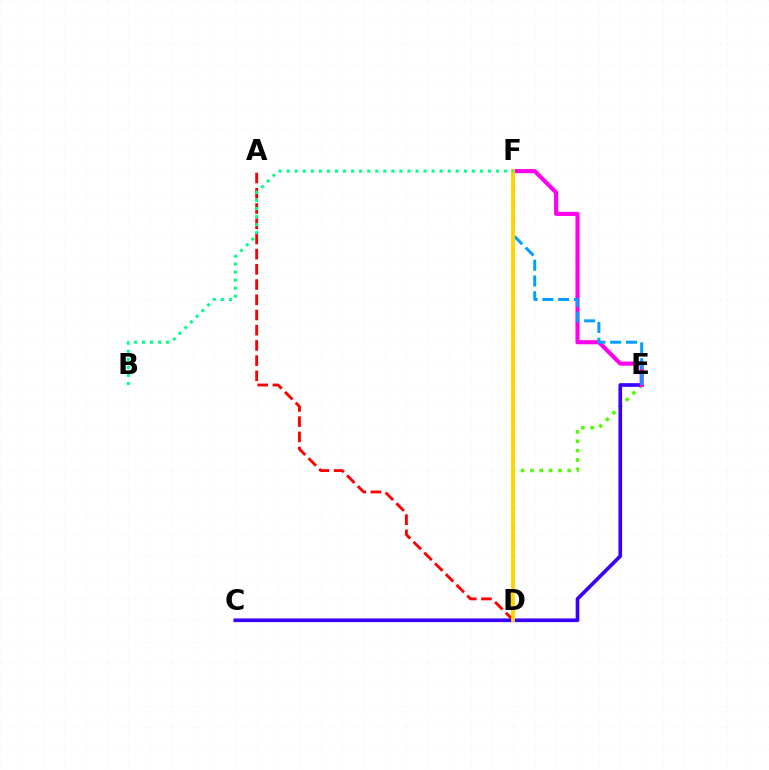{('D', 'E'): [{'color': '#4fff00', 'line_style': 'dotted', 'thickness': 2.54}], ('A', 'D'): [{'color': '#ff0000', 'line_style': 'dashed', 'thickness': 2.07}], ('C', 'E'): [{'color': '#3700ff', 'line_style': 'solid', 'thickness': 2.63}], ('E', 'F'): [{'color': '#ff00ed', 'line_style': 'solid', 'thickness': 2.96}, {'color': '#009eff', 'line_style': 'dashed', 'thickness': 2.15}], ('D', 'F'): [{'color': '#ffd500', 'line_style': 'solid', 'thickness': 2.77}], ('B', 'F'): [{'color': '#00ff86', 'line_style': 'dotted', 'thickness': 2.19}]}